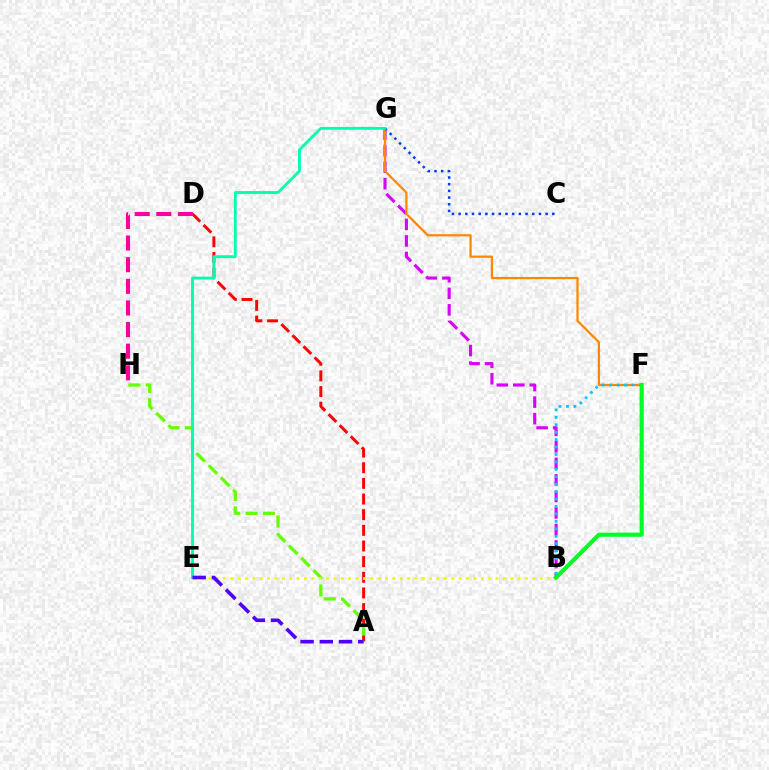{('A', 'D'): [{'color': '#ff0000', 'line_style': 'dashed', 'thickness': 2.13}], ('B', 'G'): [{'color': '#d600ff', 'line_style': 'dashed', 'thickness': 2.25}], ('F', 'G'): [{'color': '#ff8800', 'line_style': 'solid', 'thickness': 1.6}], ('C', 'G'): [{'color': '#003fff', 'line_style': 'dotted', 'thickness': 1.82}], ('A', 'H'): [{'color': '#66ff00', 'line_style': 'dashed', 'thickness': 2.35}], ('B', 'F'): [{'color': '#00c7ff', 'line_style': 'dotted', 'thickness': 2.02}, {'color': '#00ff27', 'line_style': 'solid', 'thickness': 2.98}], ('B', 'E'): [{'color': '#eeff00', 'line_style': 'dotted', 'thickness': 2.0}], ('E', 'G'): [{'color': '#00ffaf', 'line_style': 'solid', 'thickness': 2.05}], ('A', 'E'): [{'color': '#4f00ff', 'line_style': 'dashed', 'thickness': 2.61}], ('D', 'H'): [{'color': '#ff00a0', 'line_style': 'dashed', 'thickness': 2.94}]}